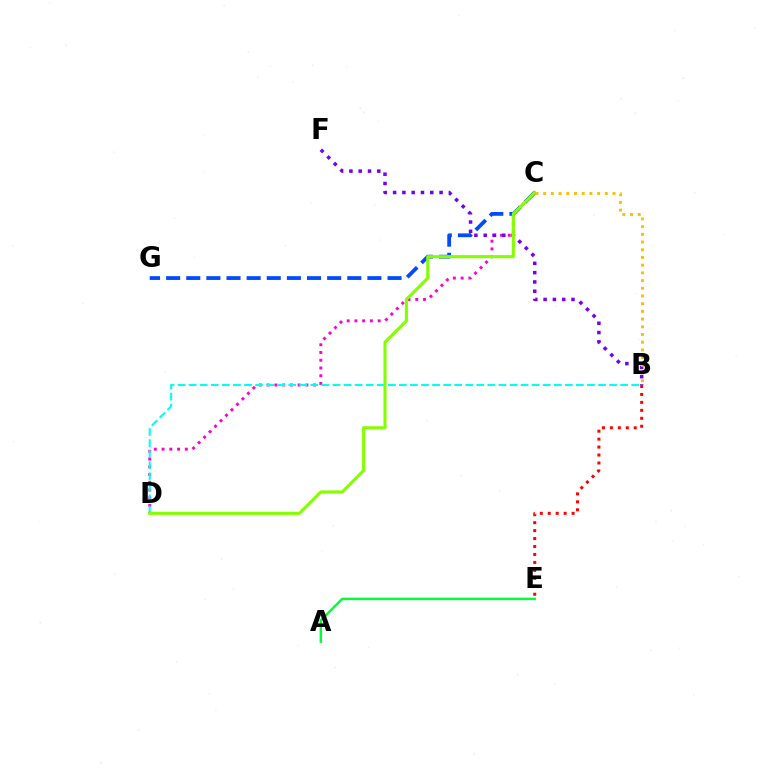{('C', 'D'): [{'color': '#ff00cf', 'line_style': 'dotted', 'thickness': 2.1}, {'color': '#84ff00', 'line_style': 'solid', 'thickness': 2.23}], ('C', 'G'): [{'color': '#004bff', 'line_style': 'dashed', 'thickness': 2.73}], ('A', 'E'): [{'color': '#00ff39', 'line_style': 'solid', 'thickness': 1.78}], ('B', 'F'): [{'color': '#7200ff', 'line_style': 'dotted', 'thickness': 2.53}], ('B', 'E'): [{'color': '#ff0000', 'line_style': 'dotted', 'thickness': 2.16}], ('B', 'D'): [{'color': '#00fff6', 'line_style': 'dashed', 'thickness': 1.5}], ('B', 'C'): [{'color': '#ffbd00', 'line_style': 'dotted', 'thickness': 2.09}]}